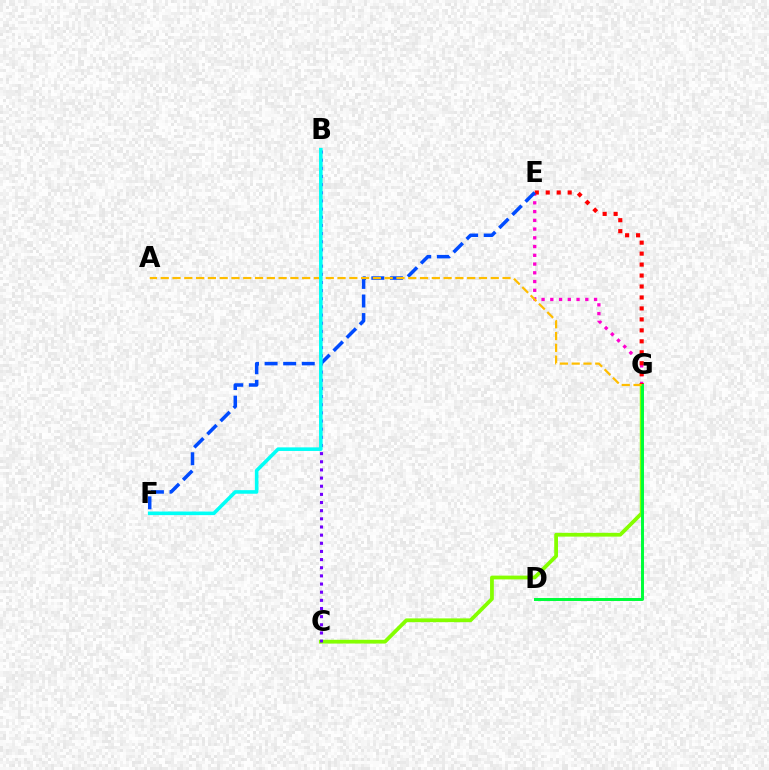{('C', 'G'): [{'color': '#84ff00', 'line_style': 'solid', 'thickness': 2.71}], ('E', 'G'): [{'color': '#ff00cf', 'line_style': 'dotted', 'thickness': 2.38}, {'color': '#ff0000', 'line_style': 'dotted', 'thickness': 2.98}], ('B', 'C'): [{'color': '#7200ff', 'line_style': 'dotted', 'thickness': 2.21}], ('E', 'F'): [{'color': '#004bff', 'line_style': 'dashed', 'thickness': 2.52}], ('D', 'G'): [{'color': '#00ff39', 'line_style': 'solid', 'thickness': 2.14}], ('A', 'G'): [{'color': '#ffbd00', 'line_style': 'dashed', 'thickness': 1.6}], ('B', 'F'): [{'color': '#00fff6', 'line_style': 'solid', 'thickness': 2.58}]}